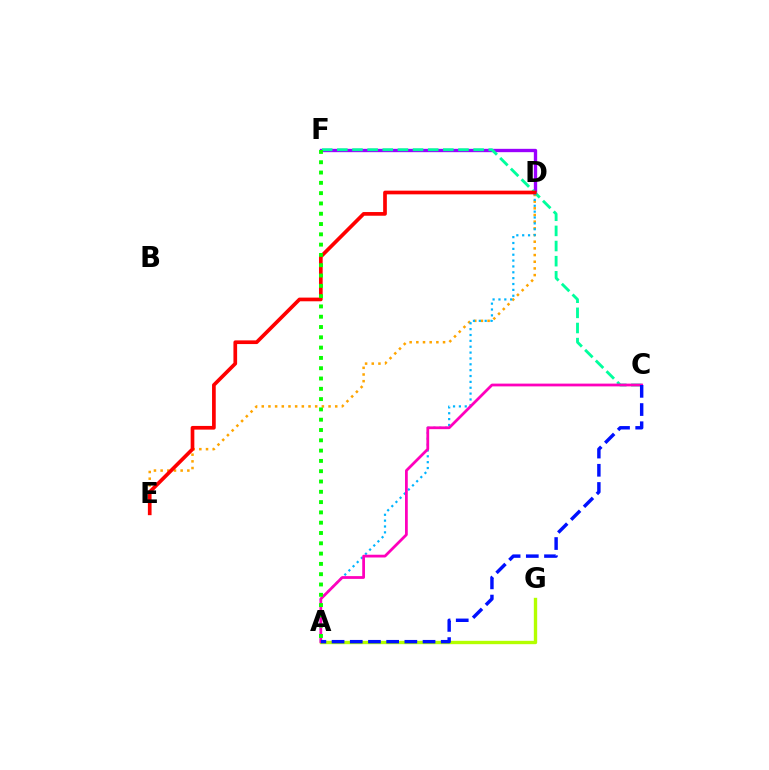{('D', 'F'): [{'color': '#9b00ff', 'line_style': 'solid', 'thickness': 2.41}], ('C', 'F'): [{'color': '#00ff9d', 'line_style': 'dashed', 'thickness': 2.06}], ('D', 'E'): [{'color': '#ffa500', 'line_style': 'dotted', 'thickness': 1.81}, {'color': '#ff0000', 'line_style': 'solid', 'thickness': 2.66}], ('A', 'G'): [{'color': '#b3ff00', 'line_style': 'solid', 'thickness': 2.42}], ('A', 'D'): [{'color': '#00b5ff', 'line_style': 'dotted', 'thickness': 1.59}], ('A', 'C'): [{'color': '#ff00bd', 'line_style': 'solid', 'thickness': 1.99}, {'color': '#0010ff', 'line_style': 'dashed', 'thickness': 2.47}], ('A', 'F'): [{'color': '#08ff00', 'line_style': 'dotted', 'thickness': 2.8}]}